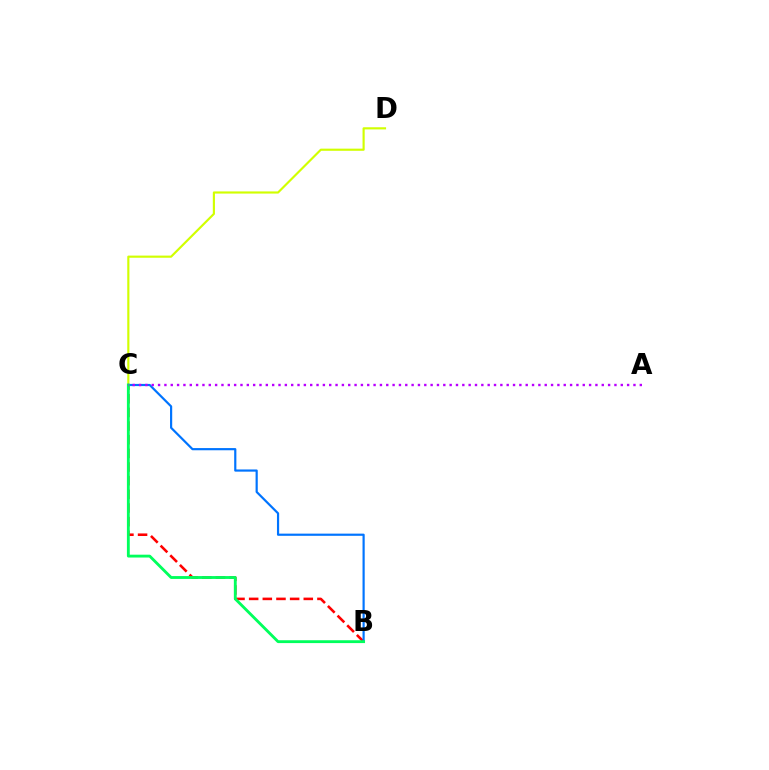{('C', 'D'): [{'color': '#d1ff00', 'line_style': 'solid', 'thickness': 1.55}], ('B', 'C'): [{'color': '#ff0000', 'line_style': 'dashed', 'thickness': 1.86}, {'color': '#0074ff', 'line_style': 'solid', 'thickness': 1.57}, {'color': '#00ff5c', 'line_style': 'solid', 'thickness': 2.05}], ('A', 'C'): [{'color': '#b900ff', 'line_style': 'dotted', 'thickness': 1.72}]}